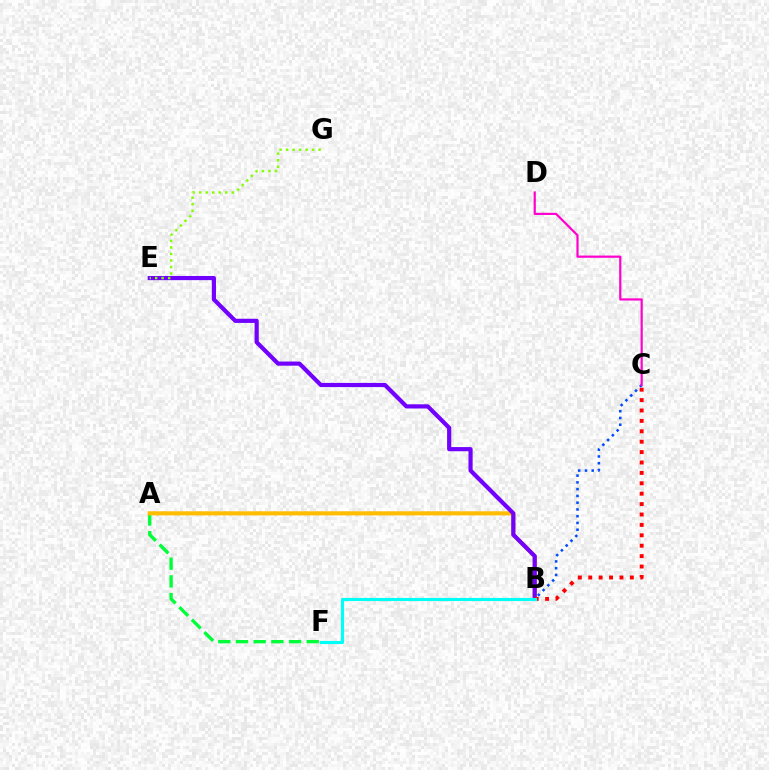{('A', 'F'): [{'color': '#00ff39', 'line_style': 'dashed', 'thickness': 2.4}], ('A', 'B'): [{'color': '#ffbd00', 'line_style': 'solid', 'thickness': 2.96}], ('B', 'E'): [{'color': '#7200ff', 'line_style': 'solid', 'thickness': 3.0}], ('B', 'C'): [{'color': '#ff0000', 'line_style': 'dotted', 'thickness': 2.83}, {'color': '#004bff', 'line_style': 'dotted', 'thickness': 1.84}], ('B', 'F'): [{'color': '#00fff6', 'line_style': 'solid', 'thickness': 2.24}], ('C', 'D'): [{'color': '#ff00cf', 'line_style': 'solid', 'thickness': 1.58}], ('E', 'G'): [{'color': '#84ff00', 'line_style': 'dotted', 'thickness': 1.77}]}